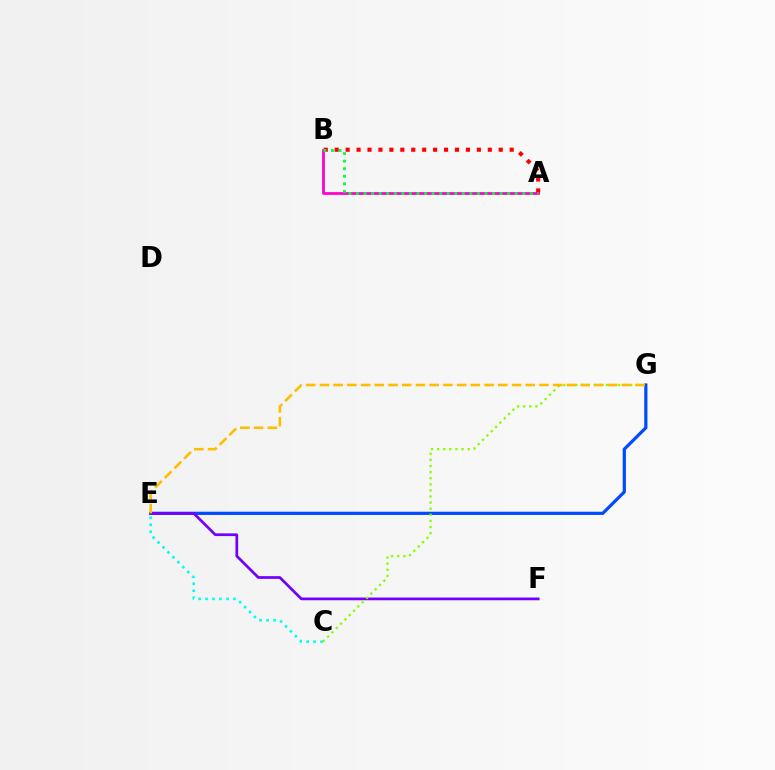{('A', 'B'): [{'color': '#ff00cf', 'line_style': 'solid', 'thickness': 1.99}, {'color': '#ff0000', 'line_style': 'dotted', 'thickness': 2.97}, {'color': '#00ff39', 'line_style': 'dotted', 'thickness': 2.05}], ('E', 'G'): [{'color': '#004bff', 'line_style': 'solid', 'thickness': 2.31}, {'color': '#ffbd00', 'line_style': 'dashed', 'thickness': 1.86}], ('C', 'E'): [{'color': '#00fff6', 'line_style': 'dotted', 'thickness': 1.9}], ('E', 'F'): [{'color': '#7200ff', 'line_style': 'solid', 'thickness': 1.96}], ('C', 'G'): [{'color': '#84ff00', 'line_style': 'dotted', 'thickness': 1.66}]}